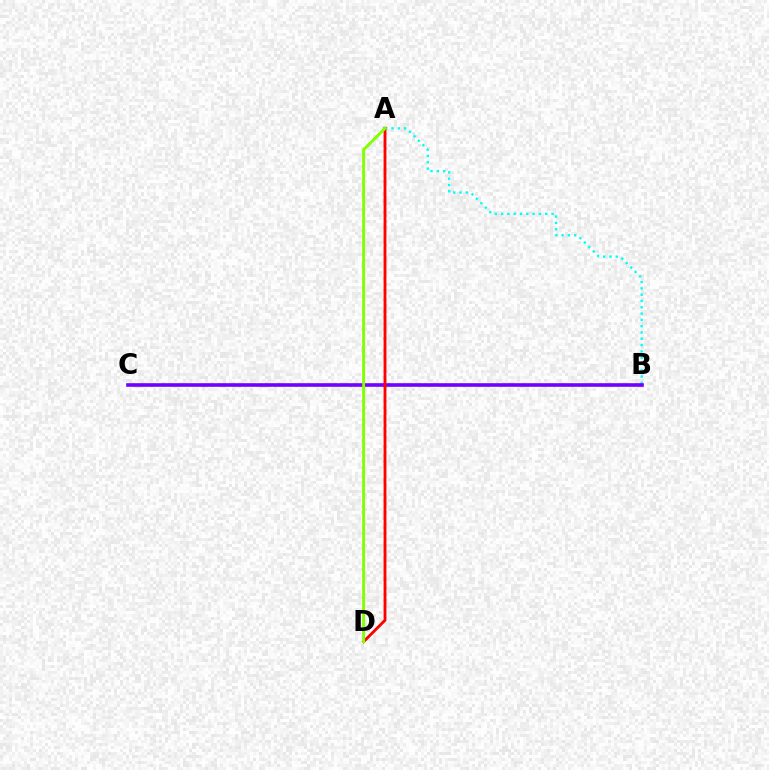{('A', 'B'): [{'color': '#00fff6', 'line_style': 'dotted', 'thickness': 1.71}], ('B', 'C'): [{'color': '#7200ff', 'line_style': 'solid', 'thickness': 2.6}], ('A', 'D'): [{'color': '#ff0000', 'line_style': 'solid', 'thickness': 2.06}, {'color': '#84ff00', 'line_style': 'solid', 'thickness': 2.13}]}